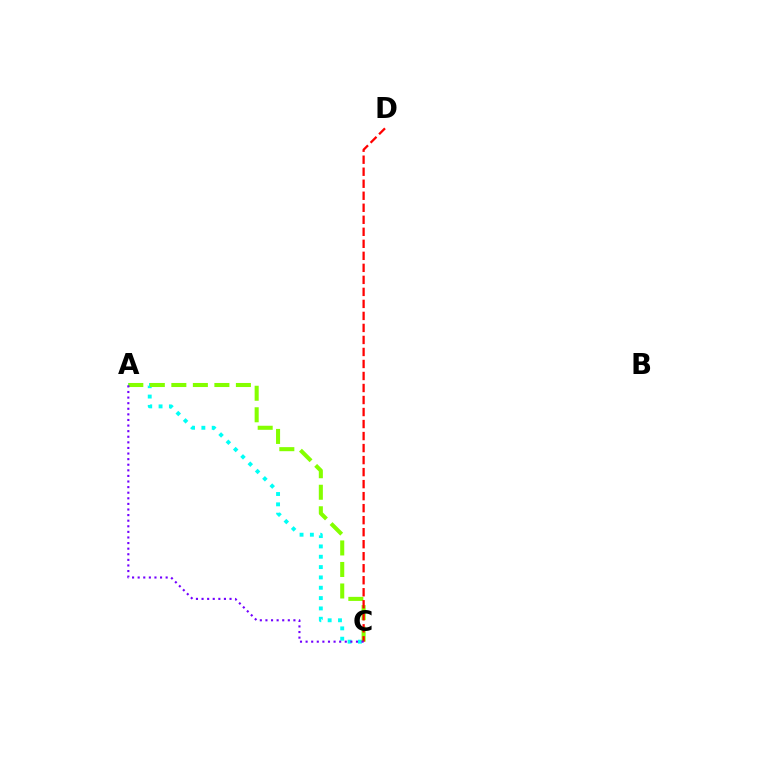{('A', 'C'): [{'color': '#00fff6', 'line_style': 'dotted', 'thickness': 2.81}, {'color': '#84ff00', 'line_style': 'dashed', 'thickness': 2.92}, {'color': '#7200ff', 'line_style': 'dotted', 'thickness': 1.52}], ('C', 'D'): [{'color': '#ff0000', 'line_style': 'dashed', 'thickness': 1.63}]}